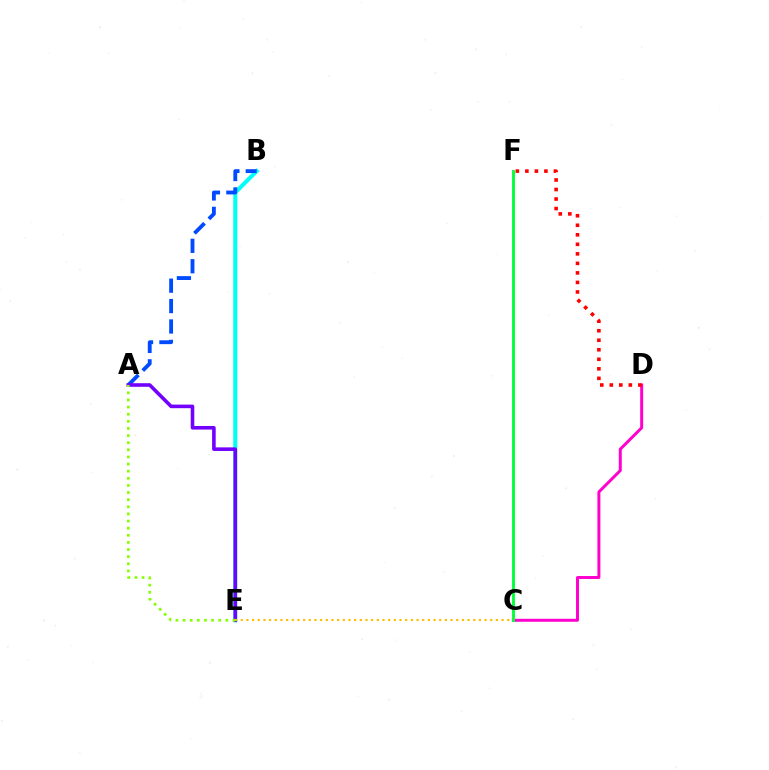{('C', 'D'): [{'color': '#ff00cf', 'line_style': 'solid', 'thickness': 2.14}], ('C', 'F'): [{'color': '#00ff39', 'line_style': 'solid', 'thickness': 2.07}], ('D', 'F'): [{'color': '#ff0000', 'line_style': 'dotted', 'thickness': 2.59}], ('B', 'E'): [{'color': '#00fff6', 'line_style': 'solid', 'thickness': 2.92}], ('A', 'B'): [{'color': '#004bff', 'line_style': 'dashed', 'thickness': 2.77}], ('A', 'E'): [{'color': '#7200ff', 'line_style': 'solid', 'thickness': 2.58}, {'color': '#84ff00', 'line_style': 'dotted', 'thickness': 1.94}], ('C', 'E'): [{'color': '#ffbd00', 'line_style': 'dotted', 'thickness': 1.54}]}